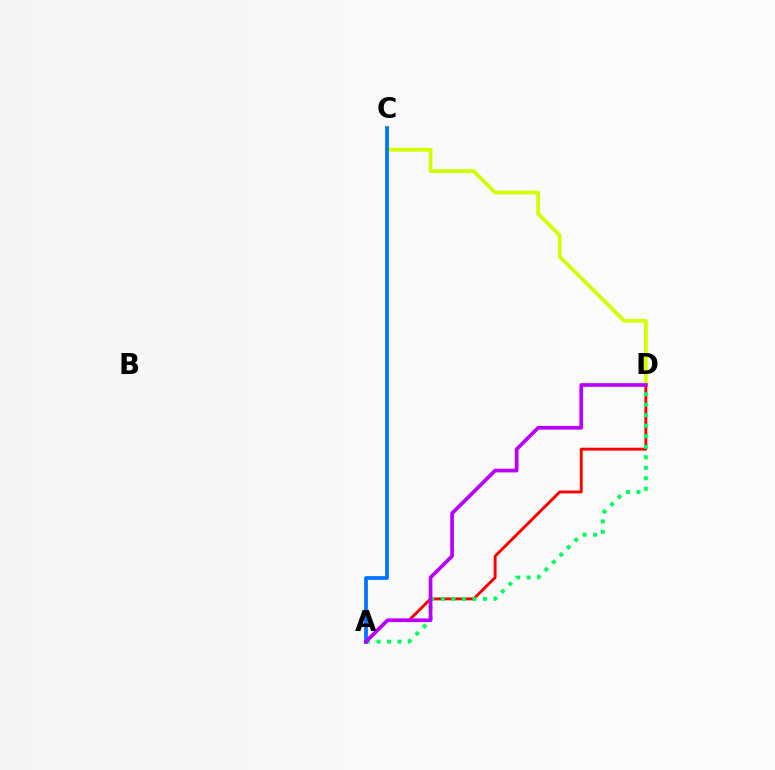{('C', 'D'): [{'color': '#d1ff00', 'line_style': 'solid', 'thickness': 2.7}], ('A', 'D'): [{'color': '#ff0000', 'line_style': 'solid', 'thickness': 2.08}, {'color': '#00ff5c', 'line_style': 'dotted', 'thickness': 2.86}, {'color': '#b900ff', 'line_style': 'solid', 'thickness': 2.65}], ('A', 'C'): [{'color': '#0074ff', 'line_style': 'solid', 'thickness': 2.69}]}